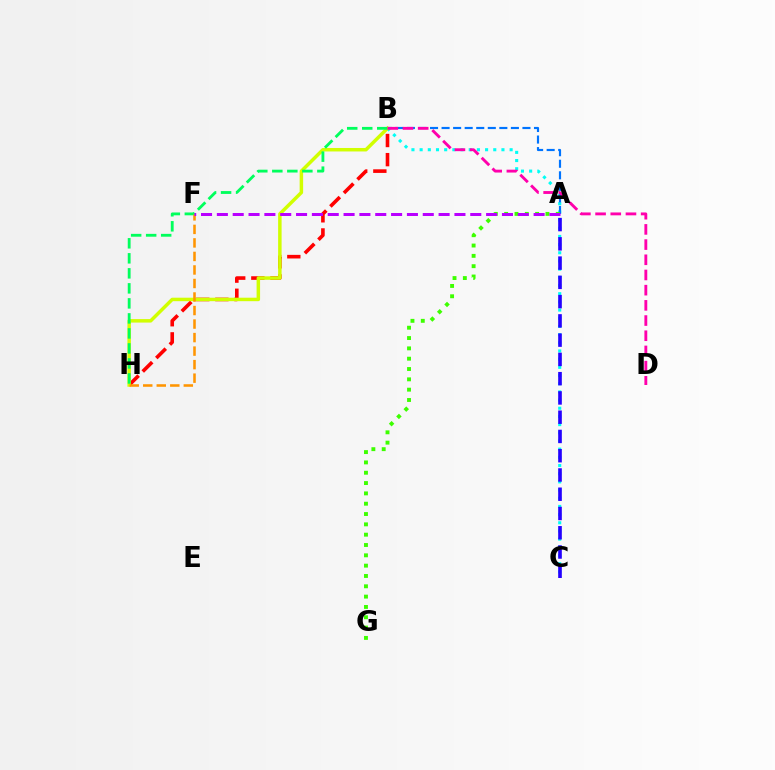{('B', 'C'): [{'color': '#00fff6', 'line_style': 'dotted', 'thickness': 2.22}], ('A', 'B'): [{'color': '#0074ff', 'line_style': 'dashed', 'thickness': 1.57}], ('A', 'C'): [{'color': '#2500ff', 'line_style': 'dashed', 'thickness': 2.62}], ('B', 'H'): [{'color': '#ff0000', 'line_style': 'dashed', 'thickness': 2.6}, {'color': '#d1ff00', 'line_style': 'solid', 'thickness': 2.51}, {'color': '#00ff5c', 'line_style': 'dashed', 'thickness': 2.04}], ('A', 'G'): [{'color': '#3dff00', 'line_style': 'dotted', 'thickness': 2.8}], ('F', 'H'): [{'color': '#ff9400', 'line_style': 'dashed', 'thickness': 1.84}], ('B', 'D'): [{'color': '#ff00ac', 'line_style': 'dashed', 'thickness': 2.06}], ('A', 'F'): [{'color': '#b900ff', 'line_style': 'dashed', 'thickness': 2.15}]}